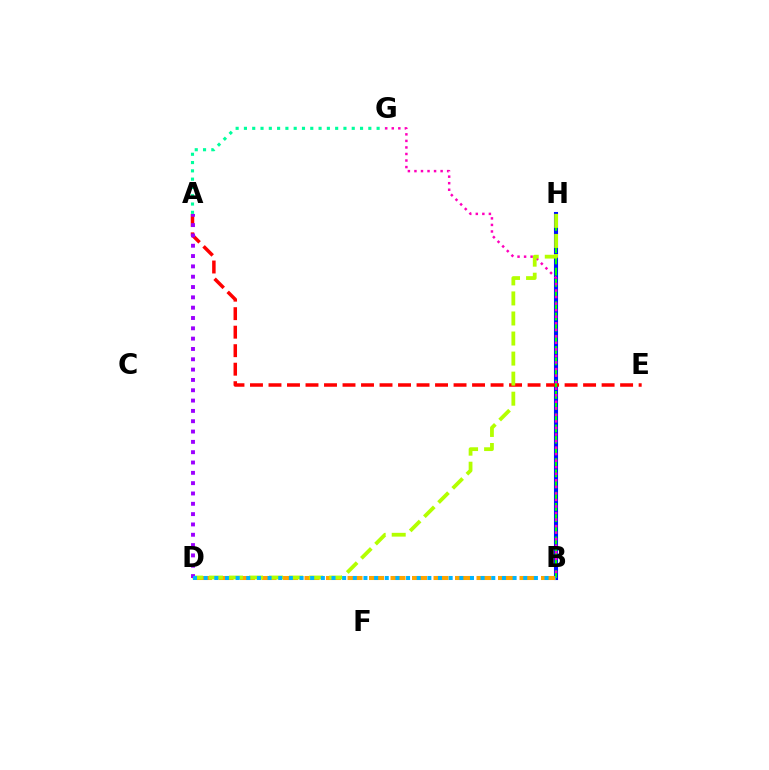{('B', 'H'): [{'color': '#0010ff', 'line_style': 'solid', 'thickness': 2.94}, {'color': '#08ff00', 'line_style': 'dashed', 'thickness': 1.52}], ('A', 'E'): [{'color': '#ff0000', 'line_style': 'dashed', 'thickness': 2.51}], ('B', 'D'): [{'color': '#ffa500', 'line_style': 'dashed', 'thickness': 2.92}, {'color': '#00b5ff', 'line_style': 'dotted', 'thickness': 2.89}], ('A', 'G'): [{'color': '#00ff9d', 'line_style': 'dotted', 'thickness': 2.25}], ('B', 'G'): [{'color': '#ff00bd', 'line_style': 'dotted', 'thickness': 1.78}], ('D', 'H'): [{'color': '#b3ff00', 'line_style': 'dashed', 'thickness': 2.72}], ('A', 'D'): [{'color': '#9b00ff', 'line_style': 'dotted', 'thickness': 2.8}]}